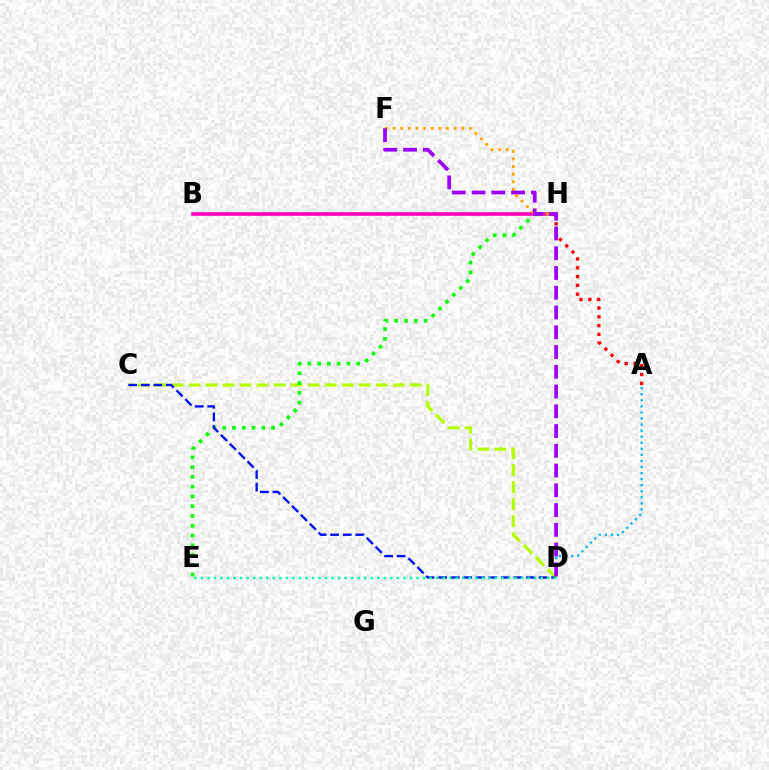{('A', 'D'): [{'color': '#00b5ff', 'line_style': 'dotted', 'thickness': 1.65}], ('C', 'D'): [{'color': '#b3ff00', 'line_style': 'dashed', 'thickness': 2.31}, {'color': '#0010ff', 'line_style': 'dashed', 'thickness': 1.71}], ('E', 'H'): [{'color': '#08ff00', 'line_style': 'dotted', 'thickness': 2.65}], ('B', 'H'): [{'color': '#ff00bd', 'line_style': 'solid', 'thickness': 2.62}], ('A', 'H'): [{'color': '#ff0000', 'line_style': 'dotted', 'thickness': 2.39}], ('F', 'H'): [{'color': '#ffa500', 'line_style': 'dotted', 'thickness': 2.07}], ('D', 'F'): [{'color': '#9b00ff', 'line_style': 'dashed', 'thickness': 2.68}], ('D', 'E'): [{'color': '#00ff9d', 'line_style': 'dotted', 'thickness': 1.78}]}